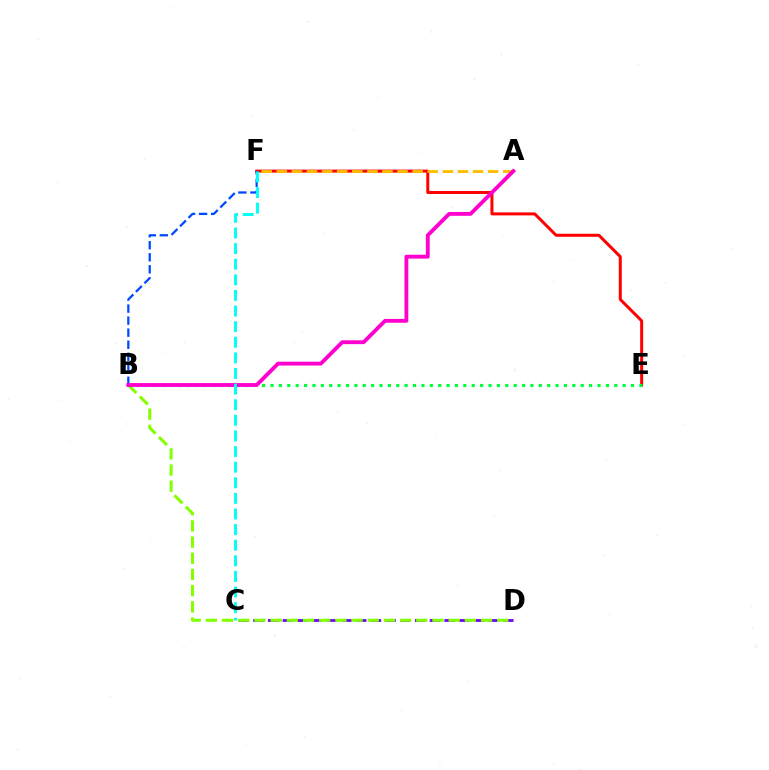{('C', 'D'): [{'color': '#7200ff', 'line_style': 'dashed', 'thickness': 2.0}], ('E', 'F'): [{'color': '#ff0000', 'line_style': 'solid', 'thickness': 2.15}], ('A', 'F'): [{'color': '#ffbd00', 'line_style': 'dashed', 'thickness': 2.05}], ('B', 'F'): [{'color': '#004bff', 'line_style': 'dashed', 'thickness': 1.63}], ('B', 'D'): [{'color': '#84ff00', 'line_style': 'dashed', 'thickness': 2.2}], ('B', 'E'): [{'color': '#00ff39', 'line_style': 'dotted', 'thickness': 2.28}], ('A', 'B'): [{'color': '#ff00cf', 'line_style': 'solid', 'thickness': 2.77}], ('C', 'F'): [{'color': '#00fff6', 'line_style': 'dashed', 'thickness': 2.12}]}